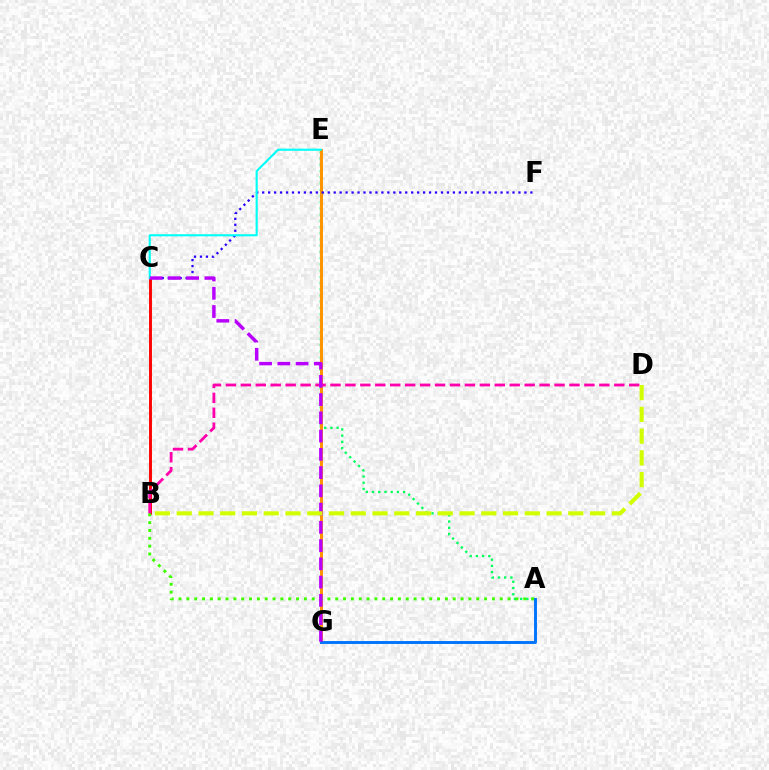{('A', 'E'): [{'color': '#00ff5c', 'line_style': 'dotted', 'thickness': 1.69}], ('E', 'G'): [{'color': '#ff9400', 'line_style': 'solid', 'thickness': 2.14}], ('C', 'F'): [{'color': '#2500ff', 'line_style': 'dotted', 'thickness': 1.62}], ('A', 'G'): [{'color': '#0074ff', 'line_style': 'solid', 'thickness': 2.09}], ('B', 'C'): [{'color': '#ff0000', 'line_style': 'solid', 'thickness': 2.08}], ('B', 'D'): [{'color': '#ff00ac', 'line_style': 'dashed', 'thickness': 2.03}, {'color': '#d1ff00', 'line_style': 'dashed', 'thickness': 2.96}], ('A', 'B'): [{'color': '#3dff00', 'line_style': 'dotted', 'thickness': 2.13}], ('C', 'E'): [{'color': '#00fff6', 'line_style': 'solid', 'thickness': 1.53}], ('C', 'G'): [{'color': '#b900ff', 'line_style': 'dashed', 'thickness': 2.48}]}